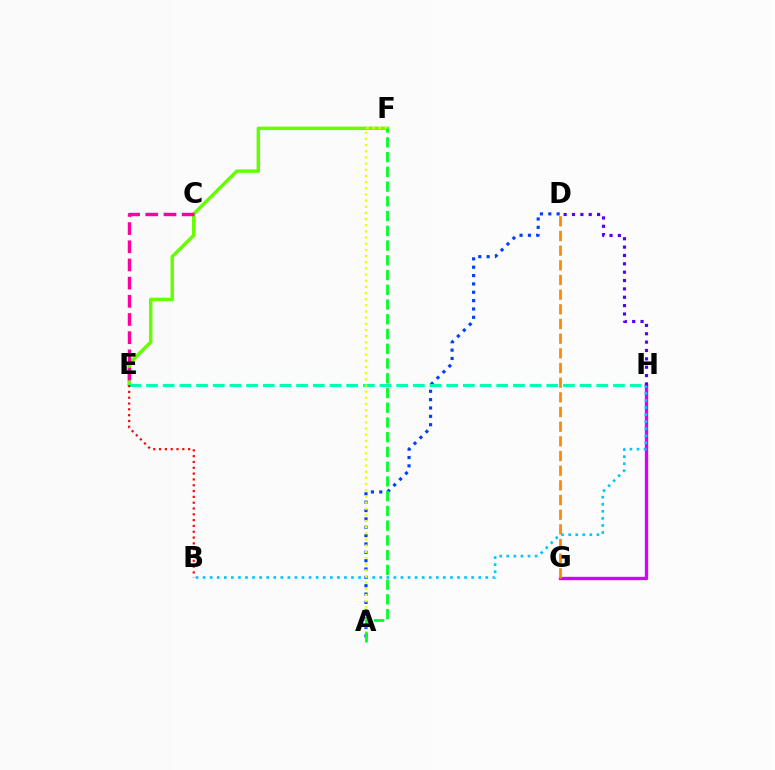{('G', 'H'): [{'color': '#d600ff', 'line_style': 'solid', 'thickness': 2.41}], ('A', 'D'): [{'color': '#003fff', 'line_style': 'dotted', 'thickness': 2.27}], ('E', 'F'): [{'color': '#66ff00', 'line_style': 'solid', 'thickness': 2.48}], ('D', 'G'): [{'color': '#ff8800', 'line_style': 'dashed', 'thickness': 1.99}], ('E', 'H'): [{'color': '#00ffaf', 'line_style': 'dashed', 'thickness': 2.27}], ('C', 'E'): [{'color': '#ff00a0', 'line_style': 'dashed', 'thickness': 2.47}], ('B', 'H'): [{'color': '#00c7ff', 'line_style': 'dotted', 'thickness': 1.92}], ('D', 'H'): [{'color': '#4f00ff', 'line_style': 'dotted', 'thickness': 2.27}], ('A', 'F'): [{'color': '#eeff00', 'line_style': 'dotted', 'thickness': 1.67}, {'color': '#00ff27', 'line_style': 'dashed', 'thickness': 2.0}], ('B', 'E'): [{'color': '#ff0000', 'line_style': 'dotted', 'thickness': 1.58}]}